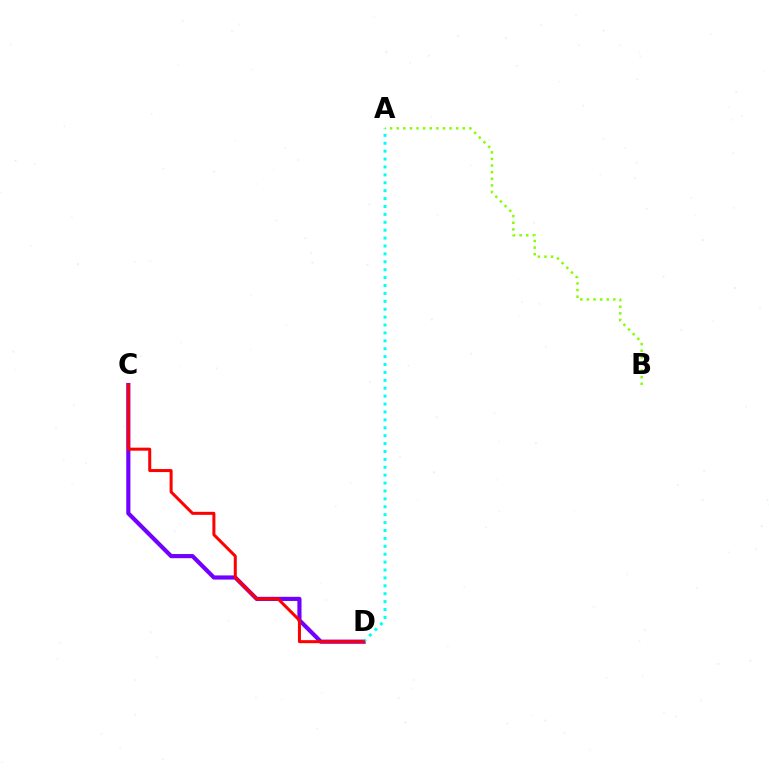{('C', 'D'): [{'color': '#7200ff', 'line_style': 'solid', 'thickness': 2.99}, {'color': '#ff0000', 'line_style': 'solid', 'thickness': 2.17}], ('A', 'D'): [{'color': '#00fff6', 'line_style': 'dotted', 'thickness': 2.15}], ('A', 'B'): [{'color': '#84ff00', 'line_style': 'dotted', 'thickness': 1.8}]}